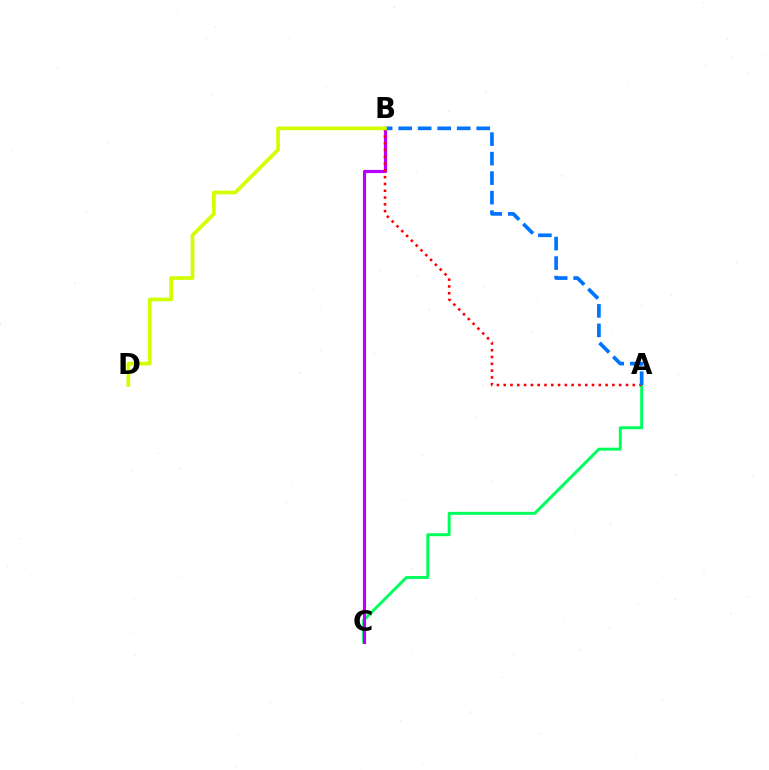{('A', 'C'): [{'color': '#00ff5c', 'line_style': 'solid', 'thickness': 2.13}], ('B', 'C'): [{'color': '#b900ff', 'line_style': 'solid', 'thickness': 2.28}], ('A', 'B'): [{'color': '#ff0000', 'line_style': 'dotted', 'thickness': 1.85}, {'color': '#0074ff', 'line_style': 'dashed', 'thickness': 2.65}], ('B', 'D'): [{'color': '#d1ff00', 'line_style': 'solid', 'thickness': 2.67}]}